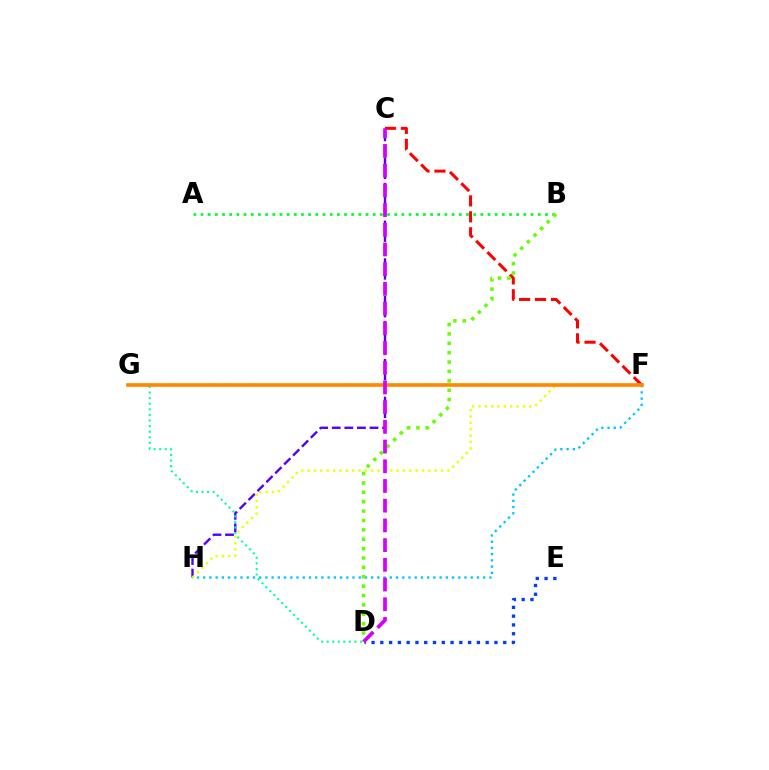{('C', 'H'): [{'color': '#4f00ff', 'line_style': 'dashed', 'thickness': 1.71}], ('F', 'H'): [{'color': '#00c7ff', 'line_style': 'dotted', 'thickness': 1.69}, {'color': '#eeff00', 'line_style': 'dotted', 'thickness': 1.73}], ('D', 'G'): [{'color': '#00ffaf', 'line_style': 'dotted', 'thickness': 1.52}], ('D', 'E'): [{'color': '#003fff', 'line_style': 'dotted', 'thickness': 2.39}], ('C', 'F'): [{'color': '#ff0000', 'line_style': 'dashed', 'thickness': 2.17}], ('F', 'G'): [{'color': '#ff00a0', 'line_style': 'dotted', 'thickness': 1.54}, {'color': '#ff8800', 'line_style': 'solid', 'thickness': 2.63}], ('A', 'B'): [{'color': '#00ff27', 'line_style': 'dotted', 'thickness': 1.95}], ('B', 'D'): [{'color': '#66ff00', 'line_style': 'dotted', 'thickness': 2.55}], ('C', 'D'): [{'color': '#d600ff', 'line_style': 'dashed', 'thickness': 2.68}]}